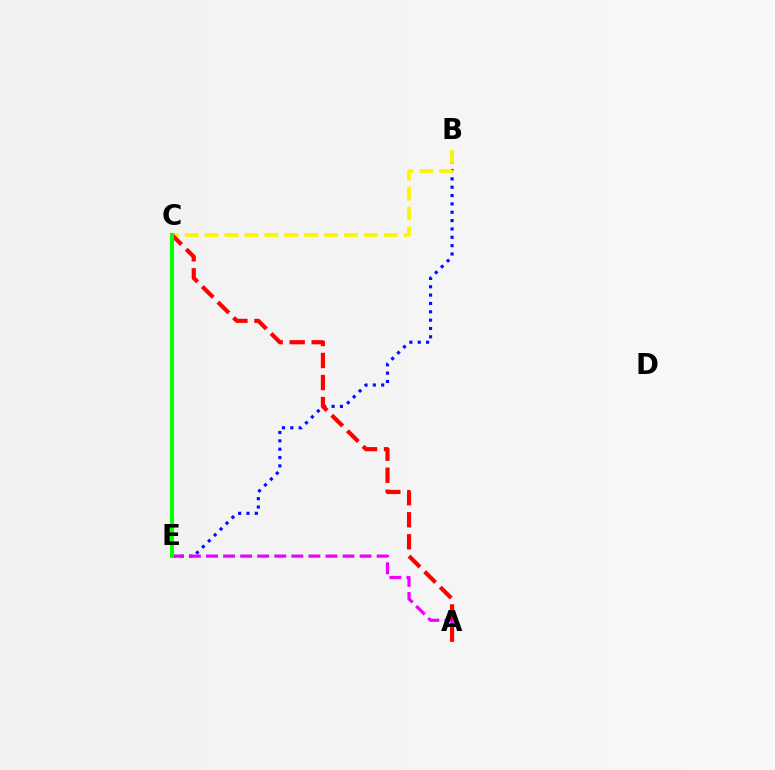{('B', 'E'): [{'color': '#0010ff', 'line_style': 'dotted', 'thickness': 2.27}], ('B', 'C'): [{'color': '#fcf500', 'line_style': 'dashed', 'thickness': 2.7}], ('A', 'E'): [{'color': '#ee00ff', 'line_style': 'dashed', 'thickness': 2.32}], ('A', 'C'): [{'color': '#ff0000', 'line_style': 'dashed', 'thickness': 2.99}], ('C', 'E'): [{'color': '#00fff6', 'line_style': 'dashed', 'thickness': 2.73}, {'color': '#08ff00', 'line_style': 'solid', 'thickness': 2.94}]}